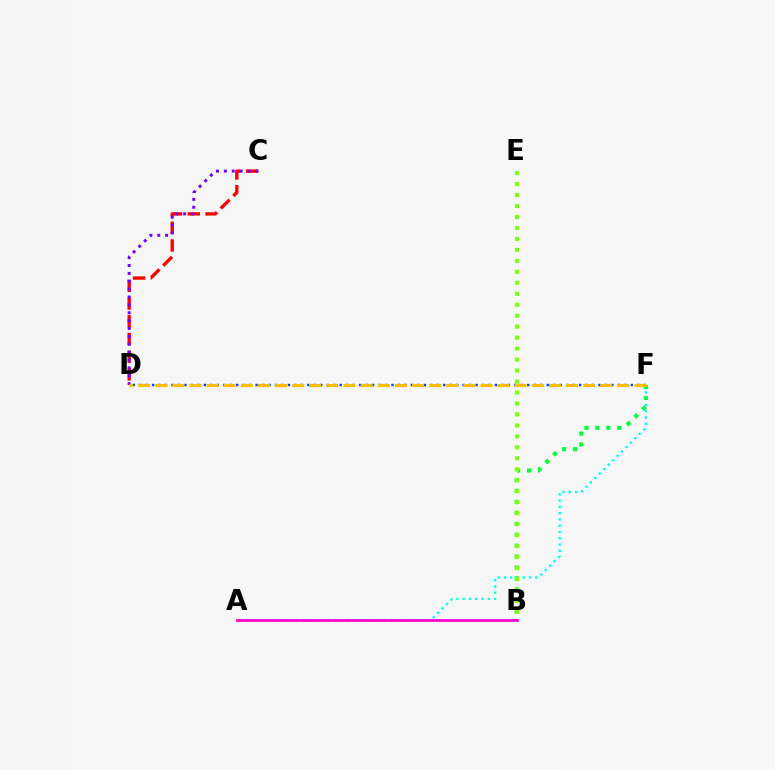{('A', 'F'): [{'color': '#00fff6', 'line_style': 'dotted', 'thickness': 1.7}], ('D', 'F'): [{'color': '#004bff', 'line_style': 'dotted', 'thickness': 1.76}, {'color': '#ffbd00', 'line_style': 'dashed', 'thickness': 2.33}], ('C', 'D'): [{'color': '#ff0000', 'line_style': 'dashed', 'thickness': 2.41}, {'color': '#7200ff', 'line_style': 'dotted', 'thickness': 2.14}], ('B', 'F'): [{'color': '#00ff39', 'line_style': 'dotted', 'thickness': 2.97}], ('B', 'E'): [{'color': '#84ff00', 'line_style': 'dotted', 'thickness': 2.98}], ('A', 'B'): [{'color': '#ff00cf', 'line_style': 'solid', 'thickness': 1.97}]}